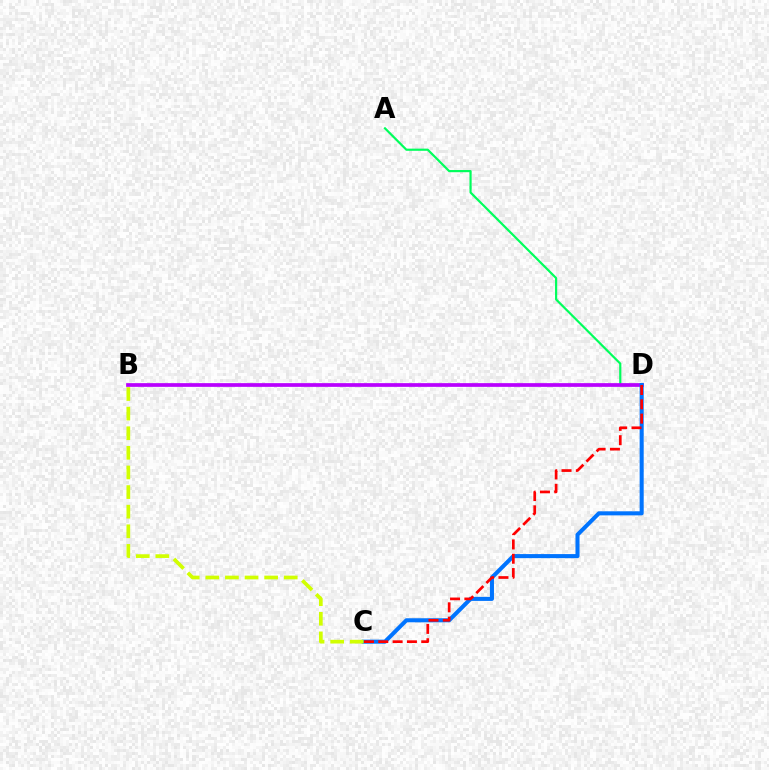{('A', 'D'): [{'color': '#00ff5c', 'line_style': 'solid', 'thickness': 1.57}], ('B', 'D'): [{'color': '#b900ff', 'line_style': 'solid', 'thickness': 2.67}], ('C', 'D'): [{'color': '#0074ff', 'line_style': 'solid', 'thickness': 2.92}, {'color': '#ff0000', 'line_style': 'dashed', 'thickness': 1.94}], ('B', 'C'): [{'color': '#d1ff00', 'line_style': 'dashed', 'thickness': 2.66}]}